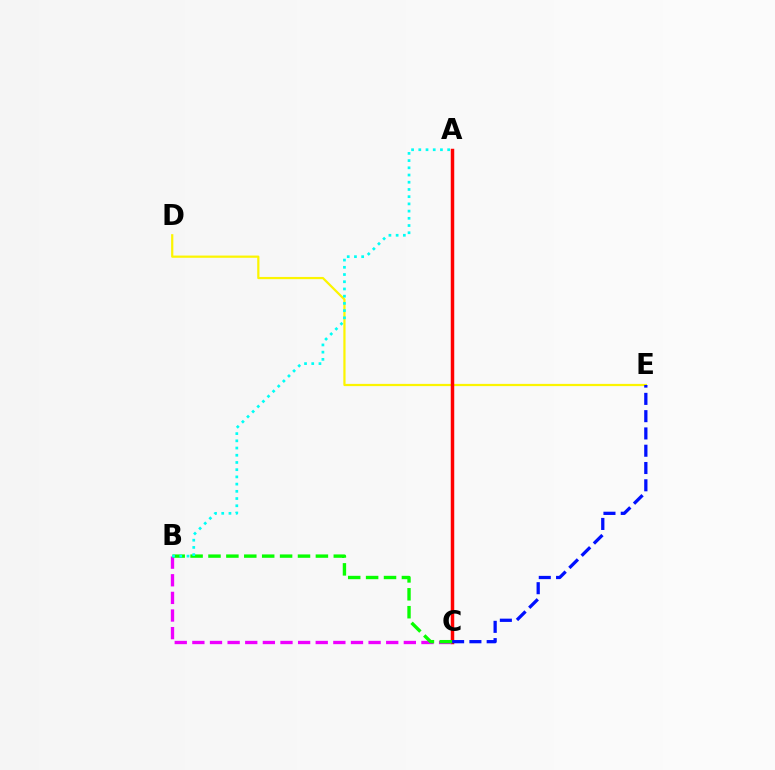{('D', 'E'): [{'color': '#fcf500', 'line_style': 'solid', 'thickness': 1.6}], ('A', 'C'): [{'color': '#ff0000', 'line_style': 'solid', 'thickness': 2.5}], ('B', 'C'): [{'color': '#ee00ff', 'line_style': 'dashed', 'thickness': 2.39}, {'color': '#08ff00', 'line_style': 'dashed', 'thickness': 2.43}], ('C', 'E'): [{'color': '#0010ff', 'line_style': 'dashed', 'thickness': 2.35}], ('A', 'B'): [{'color': '#00fff6', 'line_style': 'dotted', 'thickness': 1.96}]}